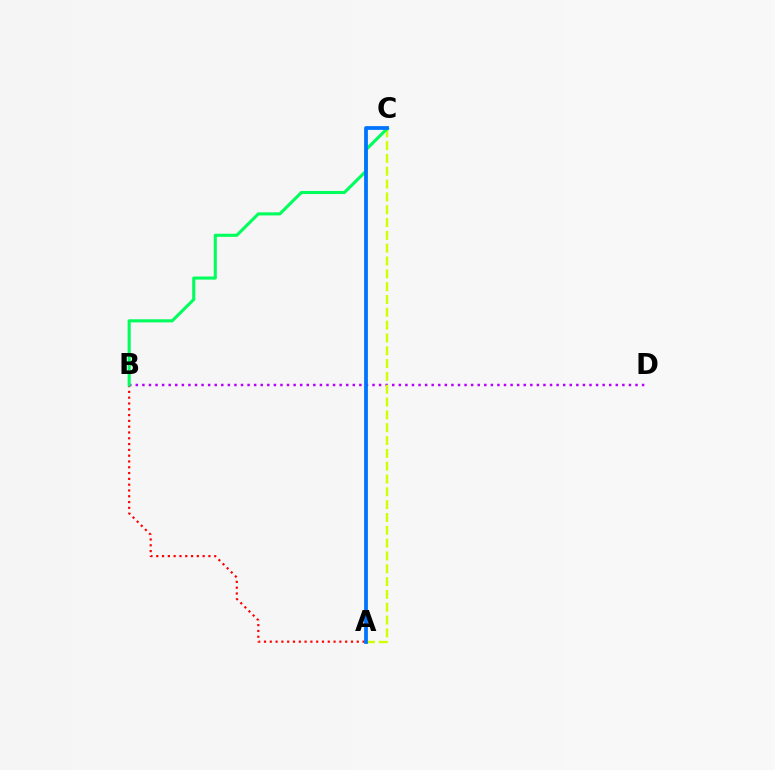{('B', 'D'): [{'color': '#b900ff', 'line_style': 'dotted', 'thickness': 1.79}], ('A', 'B'): [{'color': '#ff0000', 'line_style': 'dotted', 'thickness': 1.58}], ('A', 'C'): [{'color': '#d1ff00', 'line_style': 'dashed', 'thickness': 1.74}, {'color': '#0074ff', 'line_style': 'solid', 'thickness': 2.71}], ('B', 'C'): [{'color': '#00ff5c', 'line_style': 'solid', 'thickness': 2.22}]}